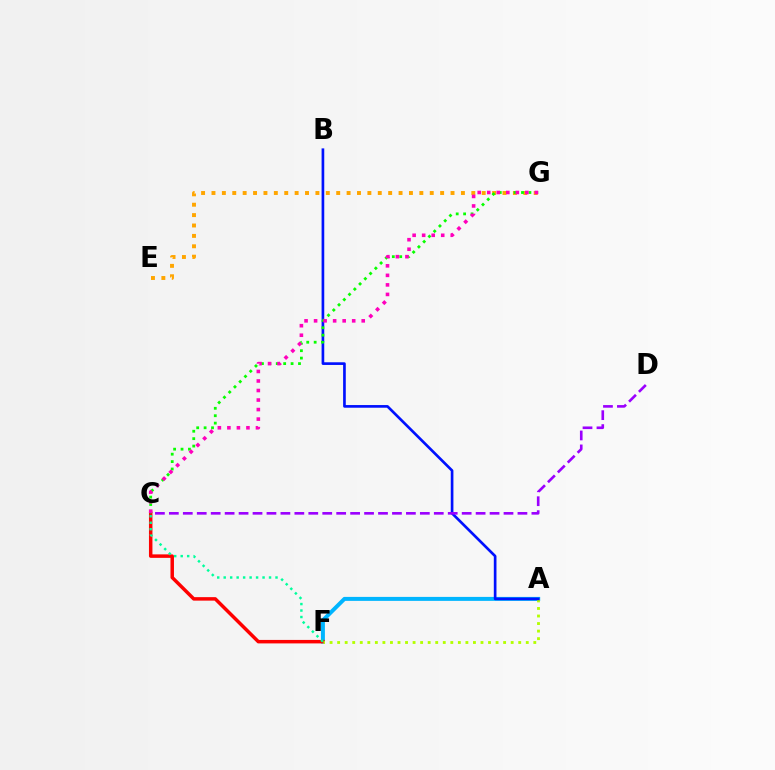{('A', 'F'): [{'color': '#00b5ff', 'line_style': 'solid', 'thickness': 2.86}, {'color': '#b3ff00', 'line_style': 'dotted', 'thickness': 2.05}], ('C', 'F'): [{'color': '#ff0000', 'line_style': 'solid', 'thickness': 2.51}, {'color': '#00ff9d', 'line_style': 'dotted', 'thickness': 1.76}], ('E', 'G'): [{'color': '#ffa500', 'line_style': 'dotted', 'thickness': 2.82}], ('A', 'B'): [{'color': '#0010ff', 'line_style': 'solid', 'thickness': 1.92}], ('C', 'G'): [{'color': '#08ff00', 'line_style': 'dotted', 'thickness': 2.01}, {'color': '#ff00bd', 'line_style': 'dotted', 'thickness': 2.59}], ('C', 'D'): [{'color': '#9b00ff', 'line_style': 'dashed', 'thickness': 1.89}]}